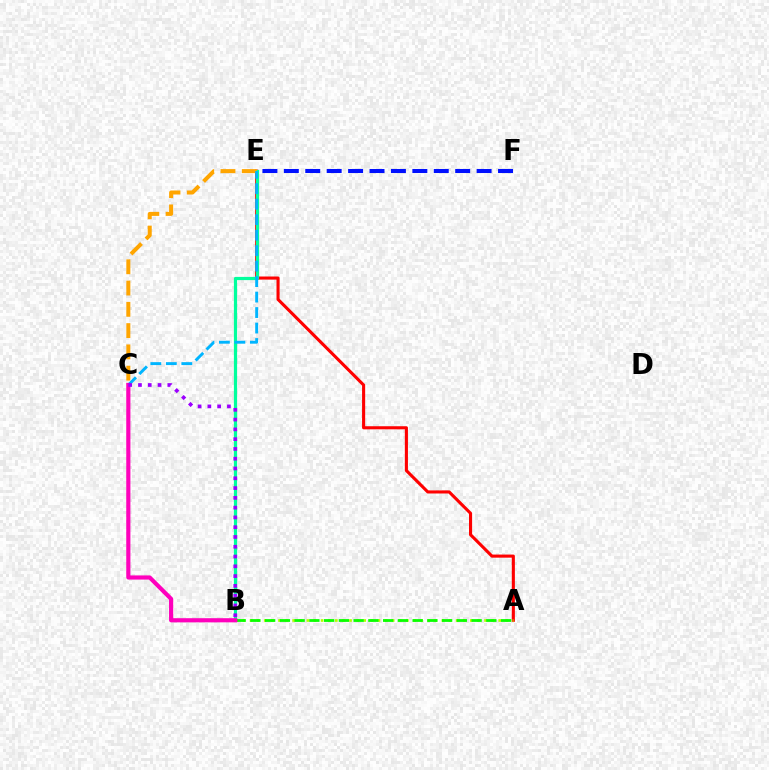{('A', 'E'): [{'color': '#ff0000', 'line_style': 'solid', 'thickness': 2.23}], ('B', 'E'): [{'color': '#00ff9d', 'line_style': 'solid', 'thickness': 2.31}], ('E', 'F'): [{'color': '#0010ff', 'line_style': 'dashed', 'thickness': 2.91}], ('C', 'E'): [{'color': '#ffa500', 'line_style': 'dashed', 'thickness': 2.89}, {'color': '#00b5ff', 'line_style': 'dashed', 'thickness': 2.1}], ('A', 'B'): [{'color': '#b3ff00', 'line_style': 'dotted', 'thickness': 1.93}, {'color': '#08ff00', 'line_style': 'dashed', 'thickness': 2.0}], ('B', 'C'): [{'color': '#ff00bd', 'line_style': 'solid', 'thickness': 2.99}, {'color': '#9b00ff', 'line_style': 'dotted', 'thickness': 2.66}]}